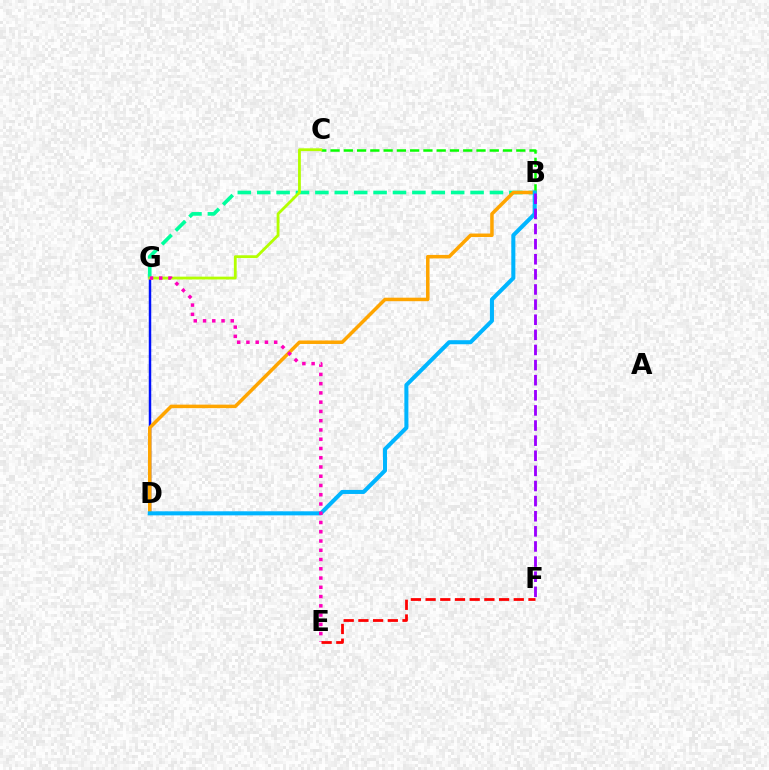{('D', 'G'): [{'color': '#0010ff', 'line_style': 'solid', 'thickness': 1.78}], ('B', 'C'): [{'color': '#08ff00', 'line_style': 'dashed', 'thickness': 1.8}], ('B', 'G'): [{'color': '#00ff9d', 'line_style': 'dashed', 'thickness': 2.64}], ('B', 'D'): [{'color': '#ffa500', 'line_style': 'solid', 'thickness': 2.52}, {'color': '#00b5ff', 'line_style': 'solid', 'thickness': 2.91}], ('C', 'G'): [{'color': '#b3ff00', 'line_style': 'solid', 'thickness': 2.02}], ('B', 'F'): [{'color': '#9b00ff', 'line_style': 'dashed', 'thickness': 2.05}], ('E', 'G'): [{'color': '#ff00bd', 'line_style': 'dotted', 'thickness': 2.51}], ('E', 'F'): [{'color': '#ff0000', 'line_style': 'dashed', 'thickness': 2.0}]}